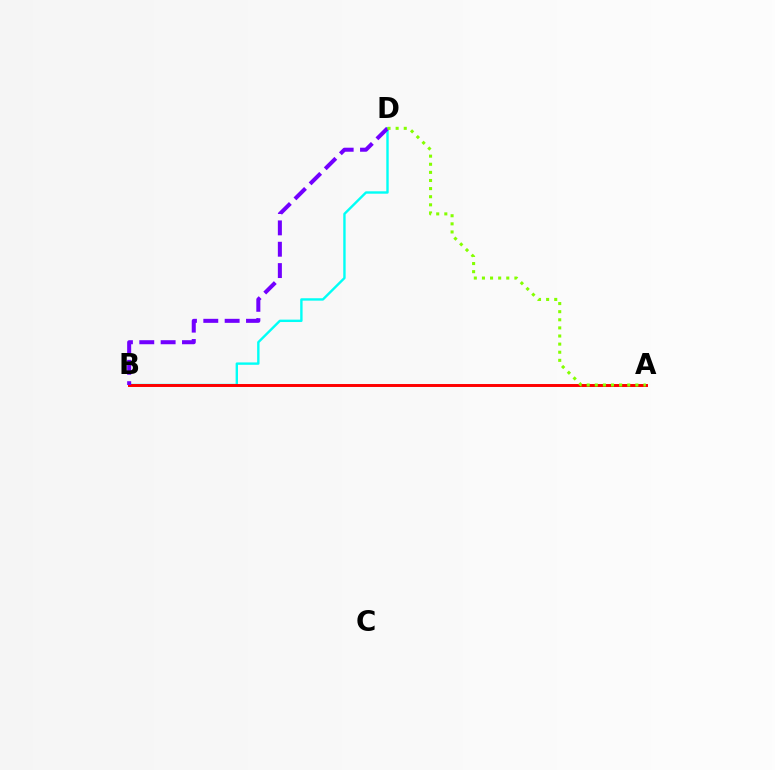{('B', 'D'): [{'color': '#00fff6', 'line_style': 'solid', 'thickness': 1.72}, {'color': '#7200ff', 'line_style': 'dashed', 'thickness': 2.9}], ('A', 'B'): [{'color': '#ff0000', 'line_style': 'solid', 'thickness': 2.12}], ('A', 'D'): [{'color': '#84ff00', 'line_style': 'dotted', 'thickness': 2.2}]}